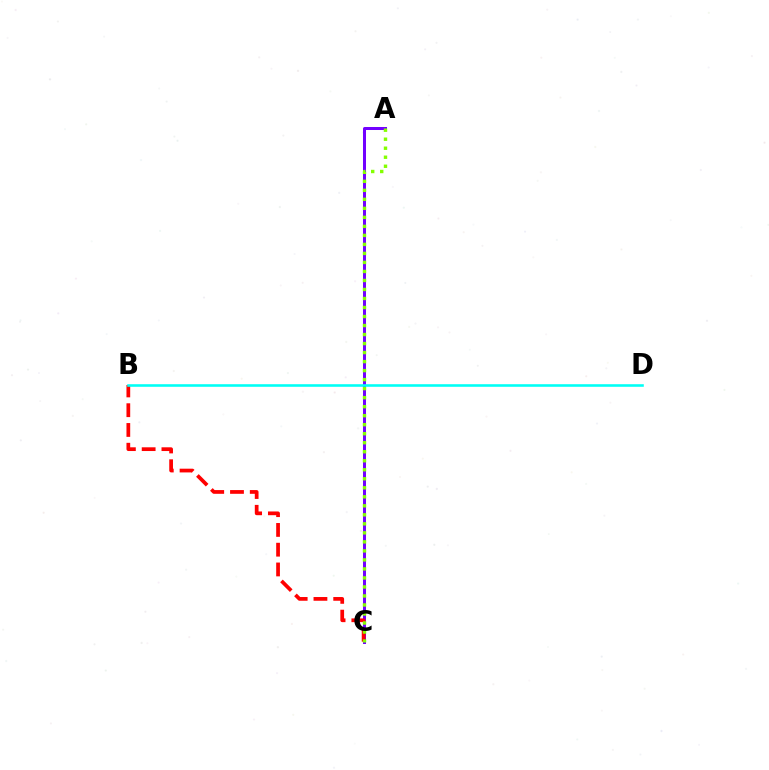{('A', 'C'): [{'color': '#7200ff', 'line_style': 'solid', 'thickness': 2.17}, {'color': '#84ff00', 'line_style': 'dotted', 'thickness': 2.45}], ('B', 'C'): [{'color': '#ff0000', 'line_style': 'dashed', 'thickness': 2.68}], ('B', 'D'): [{'color': '#00fff6', 'line_style': 'solid', 'thickness': 1.86}]}